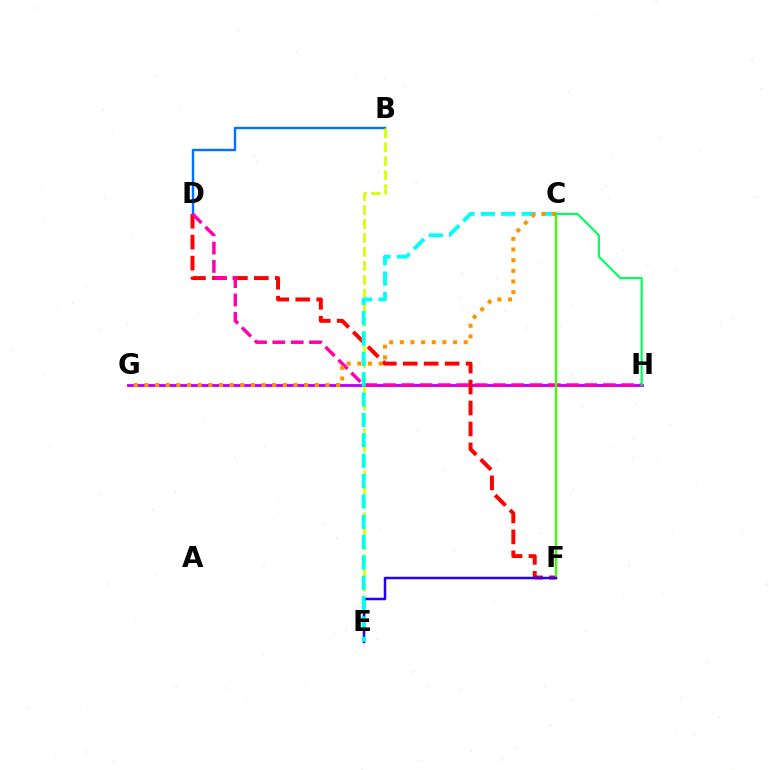{('B', 'D'): [{'color': '#0074ff', 'line_style': 'solid', 'thickness': 1.75}], ('G', 'H'): [{'color': '#b900ff', 'line_style': 'solid', 'thickness': 2.05}], ('D', 'F'): [{'color': '#ff0000', 'line_style': 'dashed', 'thickness': 2.85}], ('D', 'H'): [{'color': '#ff00ac', 'line_style': 'dashed', 'thickness': 2.49}], ('C', 'F'): [{'color': '#3dff00', 'line_style': 'solid', 'thickness': 1.66}], ('B', 'E'): [{'color': '#d1ff00', 'line_style': 'dashed', 'thickness': 1.9}], ('E', 'F'): [{'color': '#2500ff', 'line_style': 'solid', 'thickness': 1.79}], ('C', 'E'): [{'color': '#00fff6', 'line_style': 'dashed', 'thickness': 2.77}], ('C', 'G'): [{'color': '#ff9400', 'line_style': 'dotted', 'thickness': 2.89}], ('C', 'H'): [{'color': '#00ff5c', 'line_style': 'solid', 'thickness': 1.54}]}